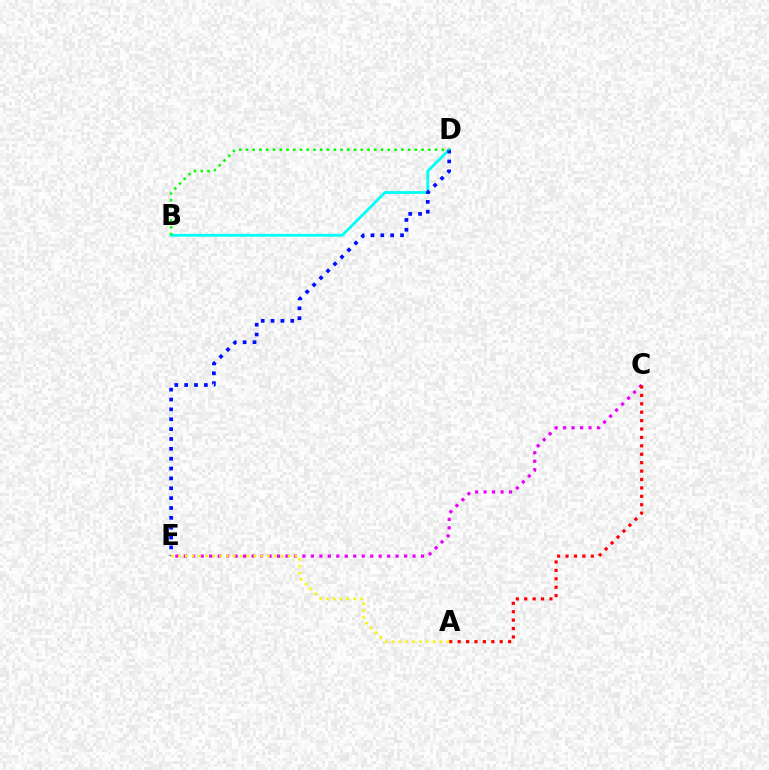{('B', 'D'): [{'color': '#00fff6', 'line_style': 'solid', 'thickness': 2.01}, {'color': '#08ff00', 'line_style': 'dotted', 'thickness': 1.84}], ('C', 'E'): [{'color': '#ee00ff', 'line_style': 'dotted', 'thickness': 2.3}], ('D', 'E'): [{'color': '#0010ff', 'line_style': 'dotted', 'thickness': 2.68}], ('A', 'C'): [{'color': '#ff0000', 'line_style': 'dotted', 'thickness': 2.29}], ('A', 'E'): [{'color': '#fcf500', 'line_style': 'dotted', 'thickness': 1.86}]}